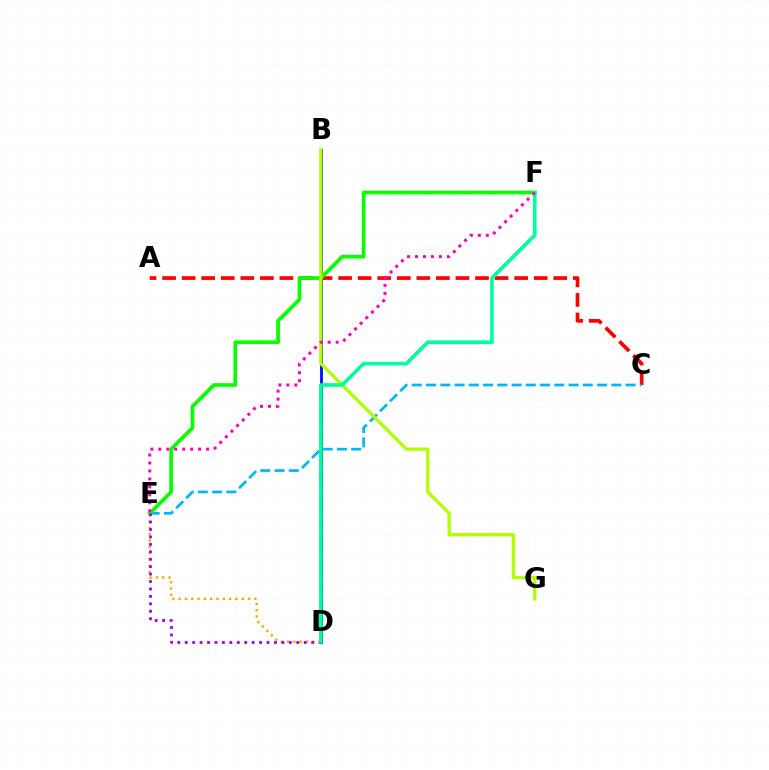{('A', 'C'): [{'color': '#ff0000', 'line_style': 'dashed', 'thickness': 2.66}], ('D', 'E'): [{'color': '#ffa500', 'line_style': 'dotted', 'thickness': 1.71}, {'color': '#9b00ff', 'line_style': 'dotted', 'thickness': 2.02}], ('B', 'D'): [{'color': '#0010ff', 'line_style': 'solid', 'thickness': 2.04}], ('C', 'E'): [{'color': '#00b5ff', 'line_style': 'dashed', 'thickness': 1.94}], ('E', 'F'): [{'color': '#08ff00', 'line_style': 'solid', 'thickness': 2.66}, {'color': '#ff00bd', 'line_style': 'dotted', 'thickness': 2.16}], ('B', 'G'): [{'color': '#b3ff00', 'line_style': 'solid', 'thickness': 2.37}], ('D', 'F'): [{'color': '#00ff9d', 'line_style': 'solid', 'thickness': 2.62}]}